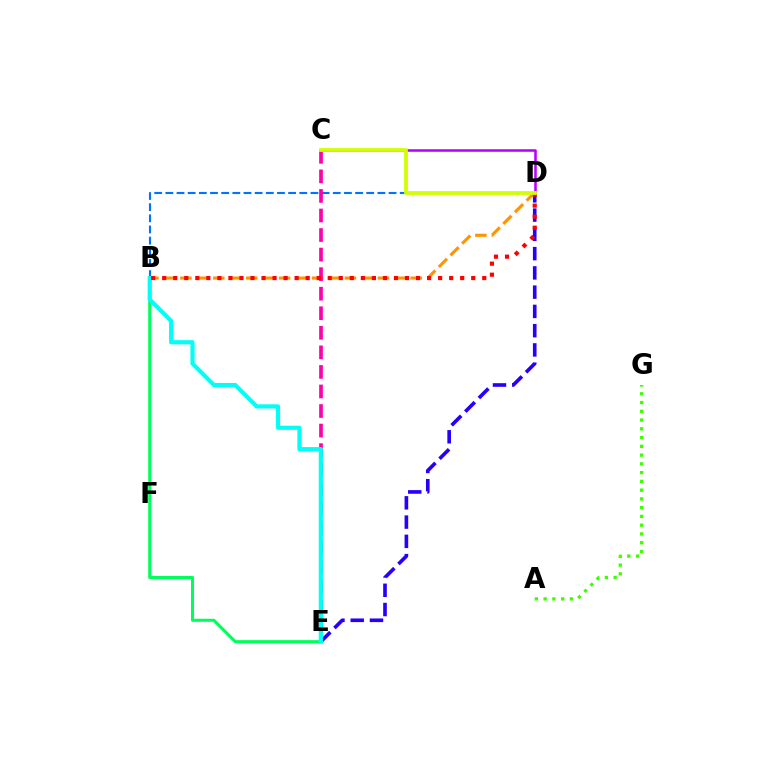{('D', 'E'): [{'color': '#2500ff', 'line_style': 'dashed', 'thickness': 2.62}], ('A', 'G'): [{'color': '#3dff00', 'line_style': 'dotted', 'thickness': 2.38}], ('C', 'D'): [{'color': '#b900ff', 'line_style': 'solid', 'thickness': 1.83}, {'color': '#d1ff00', 'line_style': 'solid', 'thickness': 2.71}], ('B', 'D'): [{'color': '#ff9400', 'line_style': 'dashed', 'thickness': 2.24}, {'color': '#0074ff', 'line_style': 'dashed', 'thickness': 1.52}, {'color': '#ff0000', 'line_style': 'dotted', 'thickness': 3.0}], ('C', 'E'): [{'color': '#ff00ac', 'line_style': 'dashed', 'thickness': 2.66}], ('B', 'E'): [{'color': '#00ff5c', 'line_style': 'solid', 'thickness': 2.19}, {'color': '#00fff6', 'line_style': 'solid', 'thickness': 2.99}]}